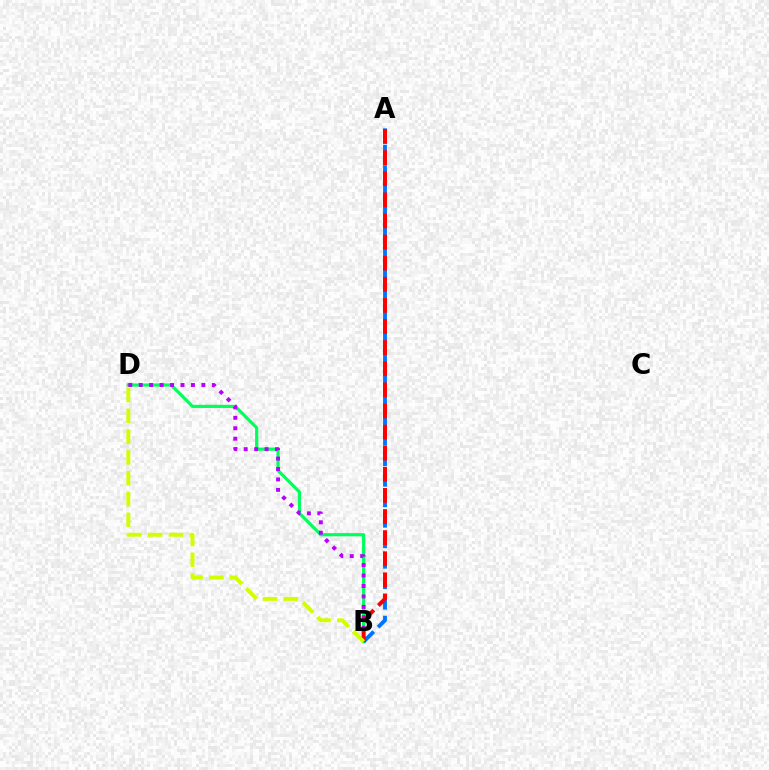{('B', 'D'): [{'color': '#00ff5c', 'line_style': 'solid', 'thickness': 2.28}, {'color': '#b900ff', 'line_style': 'dotted', 'thickness': 2.84}, {'color': '#d1ff00', 'line_style': 'dashed', 'thickness': 2.83}], ('A', 'B'): [{'color': '#0074ff', 'line_style': 'dashed', 'thickness': 2.78}, {'color': '#ff0000', 'line_style': 'dashed', 'thickness': 2.87}]}